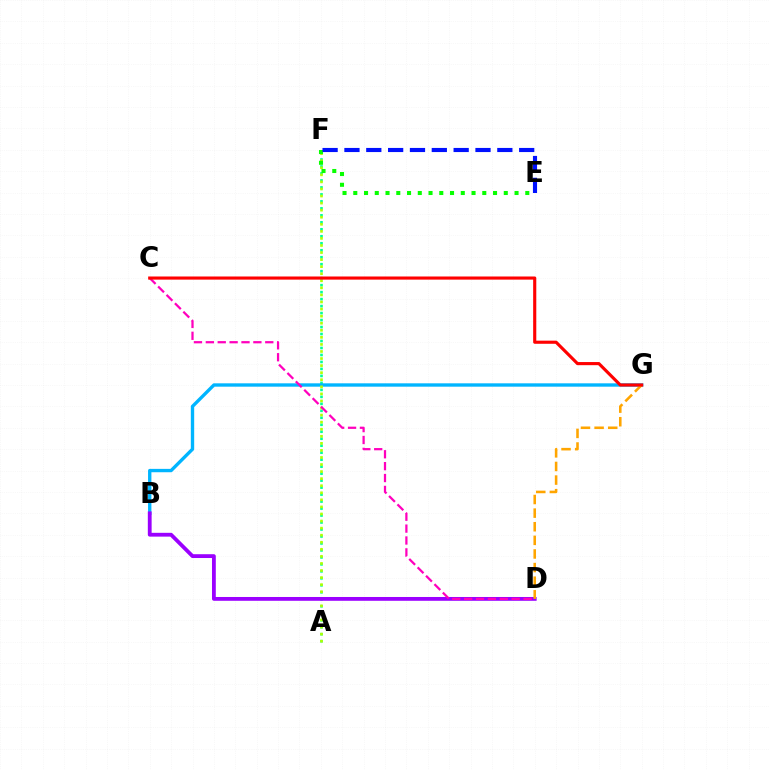{('A', 'F'): [{'color': '#00ff9d', 'line_style': 'dotted', 'thickness': 1.9}, {'color': '#b3ff00', 'line_style': 'dotted', 'thickness': 1.92}], ('B', 'G'): [{'color': '#00b5ff', 'line_style': 'solid', 'thickness': 2.42}], ('E', 'F'): [{'color': '#08ff00', 'line_style': 'dotted', 'thickness': 2.92}, {'color': '#0010ff', 'line_style': 'dashed', 'thickness': 2.97}], ('B', 'D'): [{'color': '#9b00ff', 'line_style': 'solid', 'thickness': 2.74}], ('D', 'G'): [{'color': '#ffa500', 'line_style': 'dashed', 'thickness': 1.85}], ('C', 'D'): [{'color': '#ff00bd', 'line_style': 'dashed', 'thickness': 1.61}], ('C', 'G'): [{'color': '#ff0000', 'line_style': 'solid', 'thickness': 2.25}]}